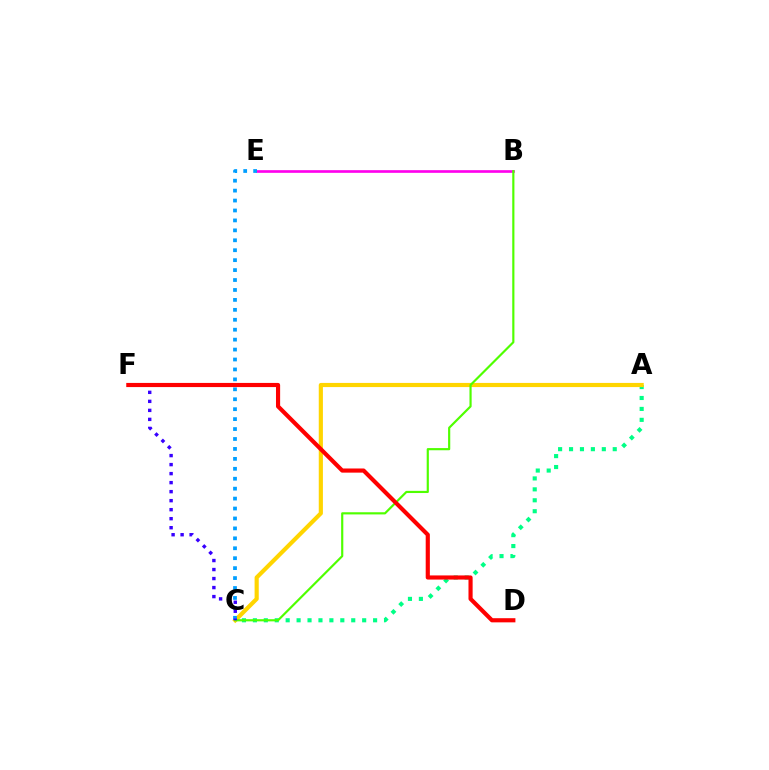{('A', 'C'): [{'color': '#00ff86', 'line_style': 'dotted', 'thickness': 2.97}, {'color': '#ffd500', 'line_style': 'solid', 'thickness': 2.99}], ('B', 'E'): [{'color': '#ff00ed', 'line_style': 'solid', 'thickness': 1.92}], ('C', 'E'): [{'color': '#009eff', 'line_style': 'dotted', 'thickness': 2.7}], ('B', 'C'): [{'color': '#4fff00', 'line_style': 'solid', 'thickness': 1.56}], ('C', 'F'): [{'color': '#3700ff', 'line_style': 'dotted', 'thickness': 2.45}], ('D', 'F'): [{'color': '#ff0000', 'line_style': 'solid', 'thickness': 2.98}]}